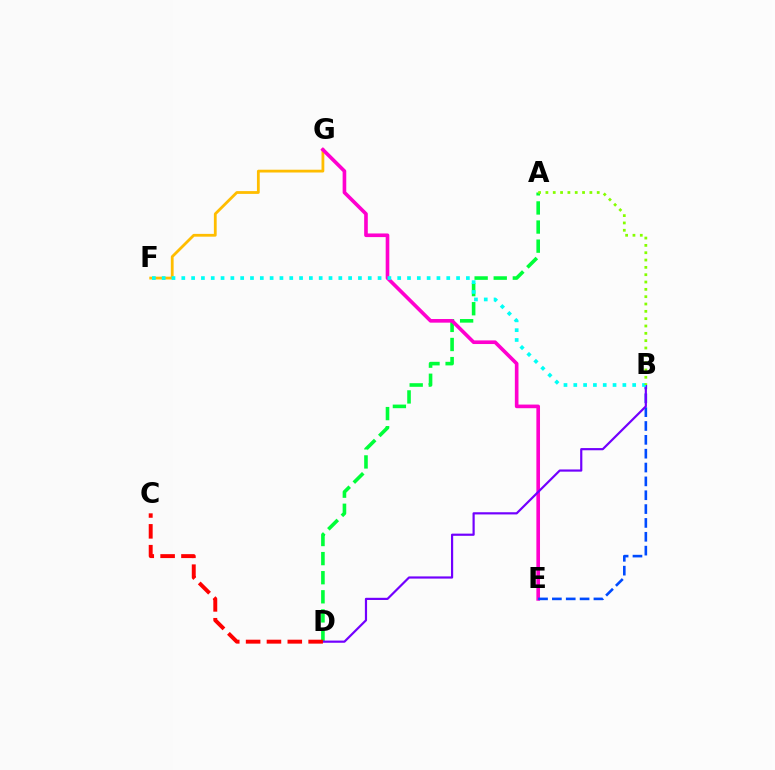{('A', 'D'): [{'color': '#00ff39', 'line_style': 'dashed', 'thickness': 2.59}], ('F', 'G'): [{'color': '#ffbd00', 'line_style': 'solid', 'thickness': 2.01}], ('E', 'G'): [{'color': '#ff00cf', 'line_style': 'solid', 'thickness': 2.62}], ('B', 'E'): [{'color': '#004bff', 'line_style': 'dashed', 'thickness': 1.88}], ('B', 'D'): [{'color': '#7200ff', 'line_style': 'solid', 'thickness': 1.57}], ('B', 'F'): [{'color': '#00fff6', 'line_style': 'dotted', 'thickness': 2.67}], ('A', 'B'): [{'color': '#84ff00', 'line_style': 'dotted', 'thickness': 1.99}], ('C', 'D'): [{'color': '#ff0000', 'line_style': 'dashed', 'thickness': 2.83}]}